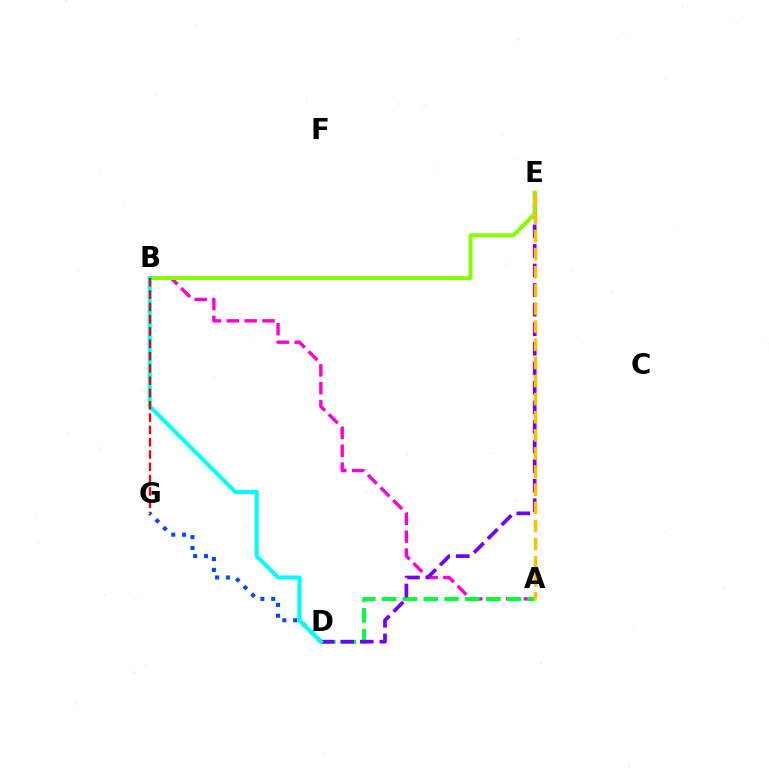{('A', 'B'): [{'color': '#ff00cf', 'line_style': 'dashed', 'thickness': 2.43}], ('A', 'D'): [{'color': '#00ff39', 'line_style': 'dashed', 'thickness': 2.82}], ('D', 'E'): [{'color': '#7200ff', 'line_style': 'dashed', 'thickness': 2.66}], ('D', 'G'): [{'color': '#004bff', 'line_style': 'dotted', 'thickness': 2.94}], ('B', 'E'): [{'color': '#84ff00', 'line_style': 'solid', 'thickness': 2.83}], ('A', 'E'): [{'color': '#ffbd00', 'line_style': 'dashed', 'thickness': 2.46}], ('B', 'D'): [{'color': '#00fff6', 'line_style': 'solid', 'thickness': 2.92}], ('B', 'G'): [{'color': '#ff0000', 'line_style': 'dashed', 'thickness': 1.67}]}